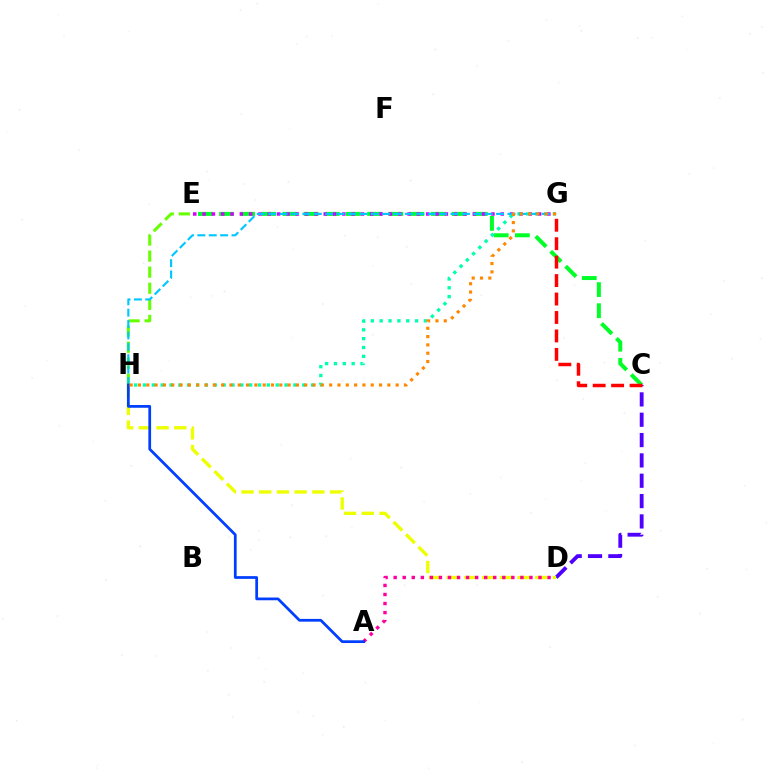{('C', 'E'): [{'color': '#00ff27', 'line_style': 'dashed', 'thickness': 2.87}], ('E', 'H'): [{'color': '#66ff00', 'line_style': 'dashed', 'thickness': 2.18}], ('C', 'D'): [{'color': '#4f00ff', 'line_style': 'dashed', 'thickness': 2.76}], ('E', 'G'): [{'color': '#d600ff', 'line_style': 'dotted', 'thickness': 2.53}], ('G', 'H'): [{'color': '#00ffaf', 'line_style': 'dotted', 'thickness': 2.4}, {'color': '#00c7ff', 'line_style': 'dashed', 'thickness': 1.55}, {'color': '#ff8800', 'line_style': 'dotted', 'thickness': 2.26}], ('D', 'H'): [{'color': '#eeff00', 'line_style': 'dashed', 'thickness': 2.41}], ('A', 'D'): [{'color': '#ff00a0', 'line_style': 'dotted', 'thickness': 2.46}], ('A', 'H'): [{'color': '#003fff', 'line_style': 'solid', 'thickness': 1.97}], ('C', 'G'): [{'color': '#ff0000', 'line_style': 'dashed', 'thickness': 2.51}]}